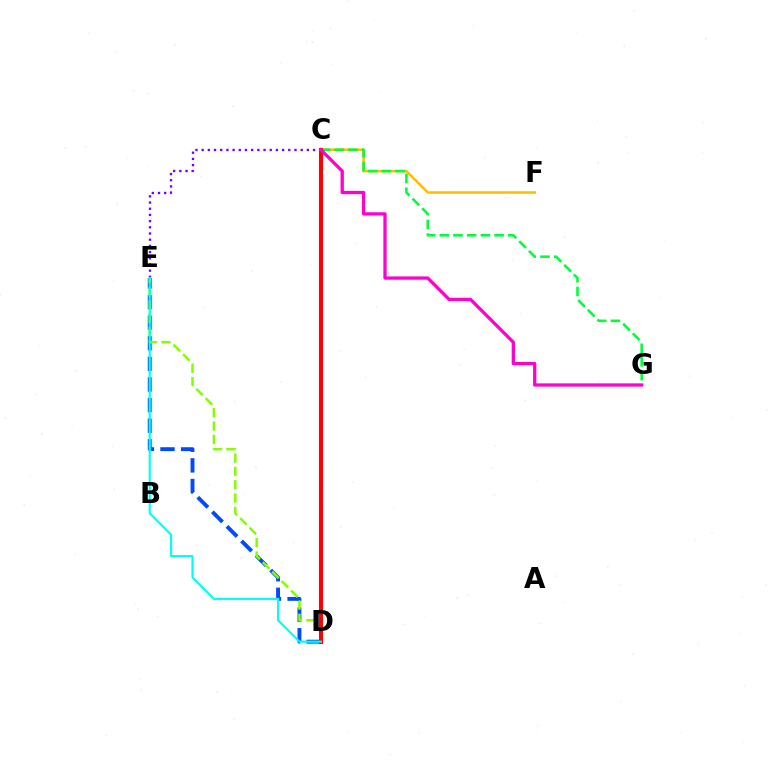{('C', 'F'): [{'color': '#ffbd00', 'line_style': 'solid', 'thickness': 1.81}], ('D', 'E'): [{'color': '#004bff', 'line_style': 'dashed', 'thickness': 2.8}, {'color': '#84ff00', 'line_style': 'dashed', 'thickness': 1.81}, {'color': '#00fff6', 'line_style': 'solid', 'thickness': 1.56}], ('C', 'E'): [{'color': '#7200ff', 'line_style': 'dotted', 'thickness': 1.68}], ('C', 'G'): [{'color': '#00ff39', 'line_style': 'dashed', 'thickness': 1.86}, {'color': '#ff00cf', 'line_style': 'solid', 'thickness': 2.36}], ('C', 'D'): [{'color': '#ff0000', 'line_style': 'solid', 'thickness': 2.94}]}